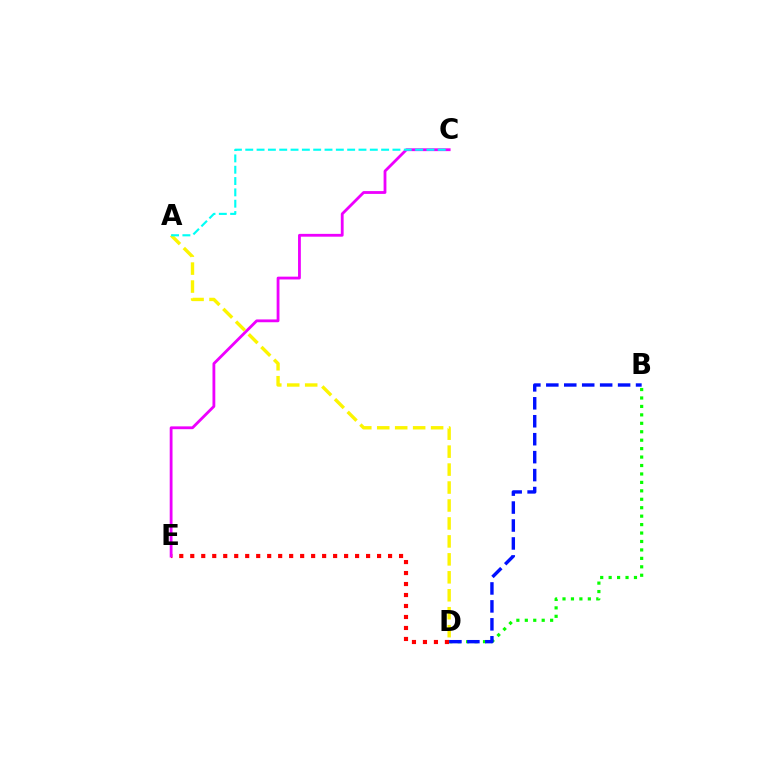{('B', 'D'): [{'color': '#08ff00', 'line_style': 'dotted', 'thickness': 2.29}, {'color': '#0010ff', 'line_style': 'dashed', 'thickness': 2.44}], ('D', 'E'): [{'color': '#ff0000', 'line_style': 'dotted', 'thickness': 2.99}], ('C', 'E'): [{'color': '#ee00ff', 'line_style': 'solid', 'thickness': 2.03}], ('A', 'D'): [{'color': '#fcf500', 'line_style': 'dashed', 'thickness': 2.44}], ('A', 'C'): [{'color': '#00fff6', 'line_style': 'dashed', 'thickness': 1.54}]}